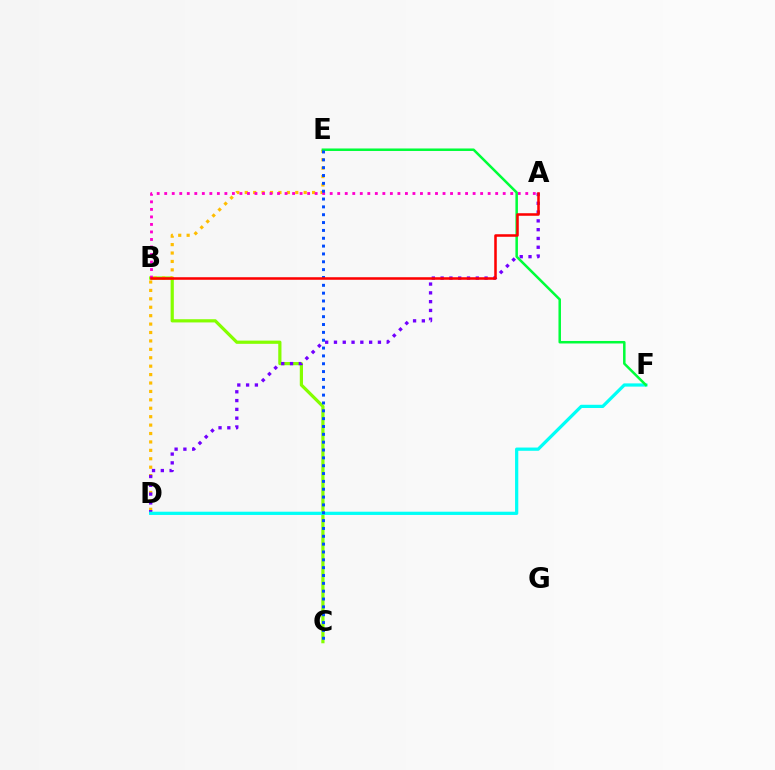{('B', 'C'): [{'color': '#84ff00', 'line_style': 'solid', 'thickness': 2.31}], ('D', 'E'): [{'color': '#ffbd00', 'line_style': 'dotted', 'thickness': 2.29}], ('A', 'B'): [{'color': '#ff00cf', 'line_style': 'dotted', 'thickness': 2.04}, {'color': '#ff0000', 'line_style': 'solid', 'thickness': 1.83}], ('A', 'D'): [{'color': '#7200ff', 'line_style': 'dotted', 'thickness': 2.39}], ('D', 'F'): [{'color': '#00fff6', 'line_style': 'solid', 'thickness': 2.33}], ('E', 'F'): [{'color': '#00ff39', 'line_style': 'solid', 'thickness': 1.81}], ('C', 'E'): [{'color': '#004bff', 'line_style': 'dotted', 'thickness': 2.13}]}